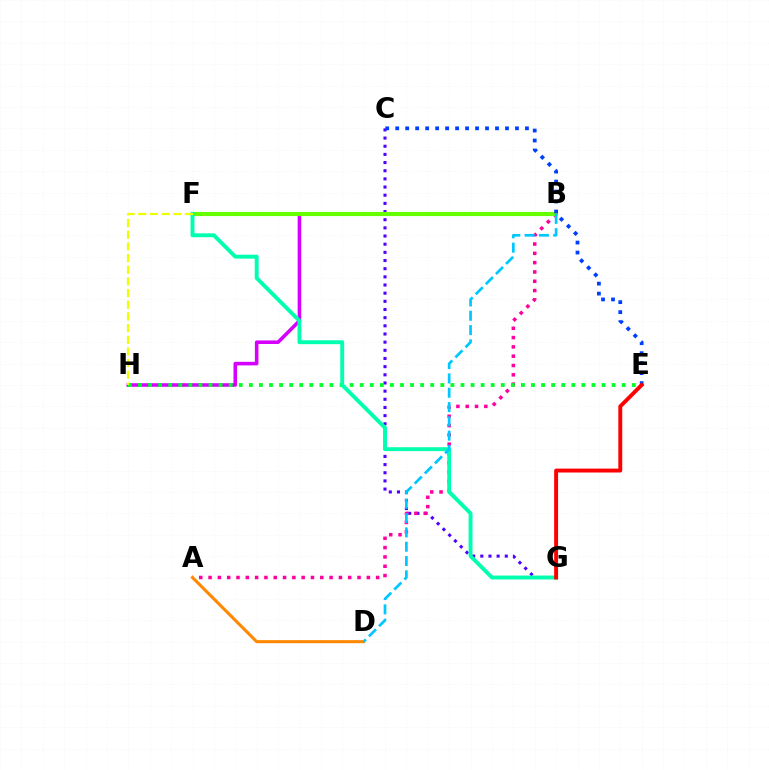{('B', 'H'): [{'color': '#d600ff', 'line_style': 'solid', 'thickness': 2.57}], ('C', 'G'): [{'color': '#4f00ff', 'line_style': 'dotted', 'thickness': 2.22}], ('A', 'B'): [{'color': '#ff00a0', 'line_style': 'dotted', 'thickness': 2.53}], ('E', 'H'): [{'color': '#00ff27', 'line_style': 'dotted', 'thickness': 2.74}], ('B', 'F'): [{'color': '#66ff00', 'line_style': 'solid', 'thickness': 2.98}], ('F', 'G'): [{'color': '#00ffaf', 'line_style': 'solid', 'thickness': 2.81}], ('C', 'E'): [{'color': '#003fff', 'line_style': 'dotted', 'thickness': 2.71}], ('E', 'G'): [{'color': '#ff0000', 'line_style': 'solid', 'thickness': 2.82}], ('A', 'D'): [{'color': '#ff8800', 'line_style': 'solid', 'thickness': 2.2}], ('B', 'D'): [{'color': '#00c7ff', 'line_style': 'dashed', 'thickness': 1.94}], ('F', 'H'): [{'color': '#eeff00', 'line_style': 'dashed', 'thickness': 1.59}]}